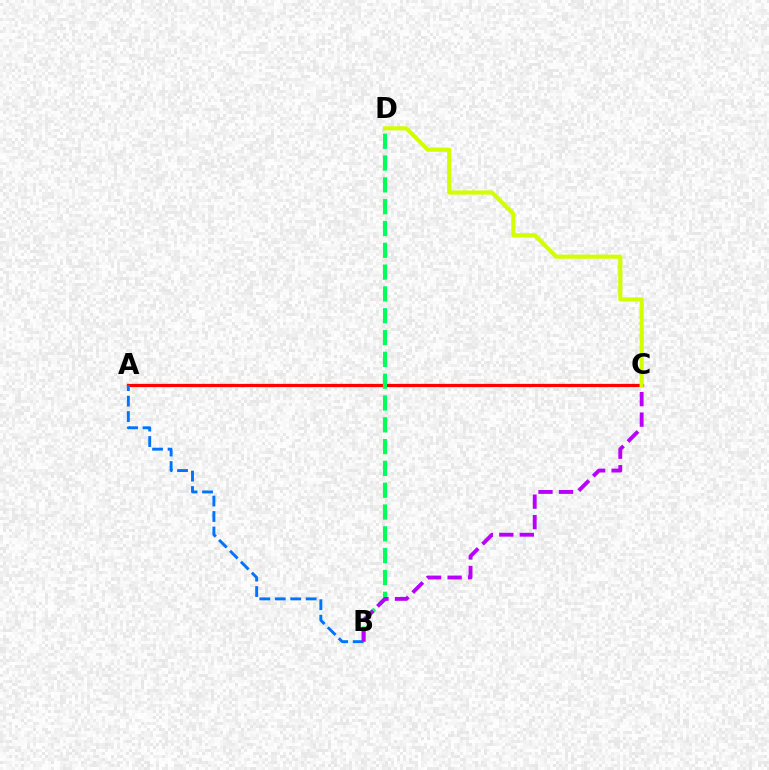{('A', 'C'): [{'color': '#ff0000', 'line_style': 'solid', 'thickness': 2.34}], ('B', 'D'): [{'color': '#00ff5c', 'line_style': 'dashed', 'thickness': 2.96}], ('A', 'B'): [{'color': '#0074ff', 'line_style': 'dashed', 'thickness': 2.1}], ('B', 'C'): [{'color': '#b900ff', 'line_style': 'dashed', 'thickness': 2.78}], ('C', 'D'): [{'color': '#d1ff00', 'line_style': 'solid', 'thickness': 2.97}]}